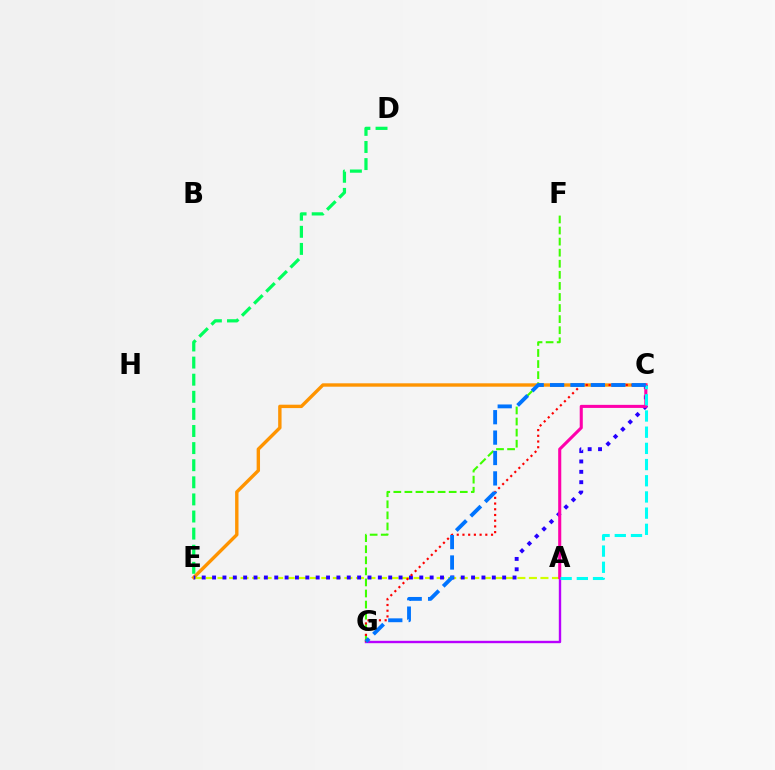{('A', 'G'): [{'color': '#b900ff', 'line_style': 'solid', 'thickness': 1.71}], ('A', 'E'): [{'color': '#d1ff00', 'line_style': 'dashed', 'thickness': 1.57}], ('D', 'E'): [{'color': '#00ff5c', 'line_style': 'dashed', 'thickness': 2.32}], ('F', 'G'): [{'color': '#3dff00', 'line_style': 'dashed', 'thickness': 1.5}], ('C', 'E'): [{'color': '#ff9400', 'line_style': 'solid', 'thickness': 2.44}, {'color': '#2500ff', 'line_style': 'dotted', 'thickness': 2.81}], ('A', 'C'): [{'color': '#ff00ac', 'line_style': 'solid', 'thickness': 2.21}, {'color': '#00fff6', 'line_style': 'dashed', 'thickness': 2.2}], ('C', 'G'): [{'color': '#ff0000', 'line_style': 'dotted', 'thickness': 1.55}, {'color': '#0074ff', 'line_style': 'dashed', 'thickness': 2.77}]}